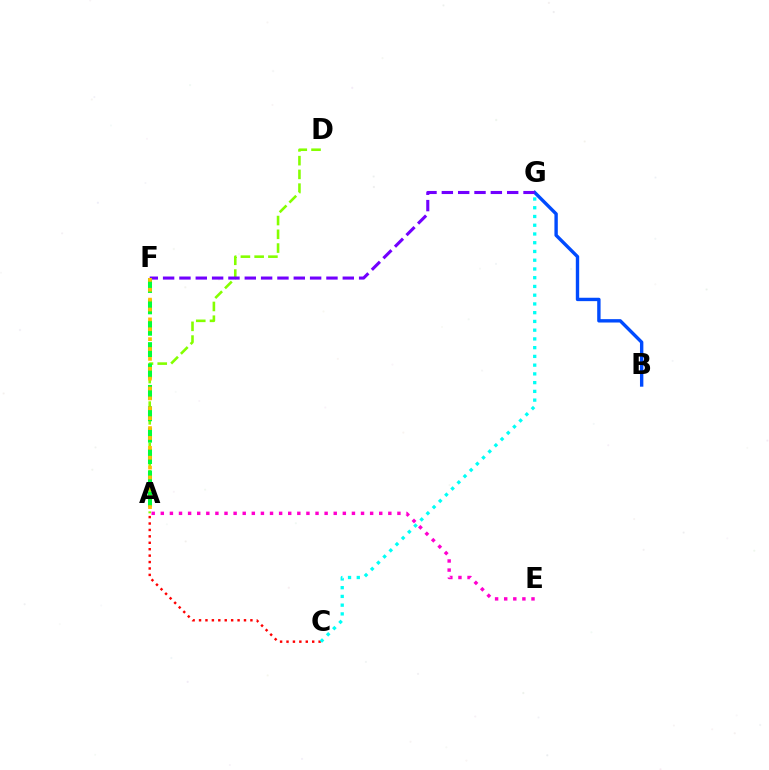{('A', 'E'): [{'color': '#ff00cf', 'line_style': 'dotted', 'thickness': 2.47}], ('B', 'G'): [{'color': '#004bff', 'line_style': 'solid', 'thickness': 2.43}], ('A', 'D'): [{'color': '#84ff00', 'line_style': 'dashed', 'thickness': 1.87}], ('F', 'G'): [{'color': '#7200ff', 'line_style': 'dashed', 'thickness': 2.22}], ('A', 'C'): [{'color': '#ff0000', 'line_style': 'dotted', 'thickness': 1.74}], ('C', 'G'): [{'color': '#00fff6', 'line_style': 'dotted', 'thickness': 2.38}], ('A', 'F'): [{'color': '#00ff39', 'line_style': 'dashed', 'thickness': 2.91}, {'color': '#ffbd00', 'line_style': 'dotted', 'thickness': 2.68}]}